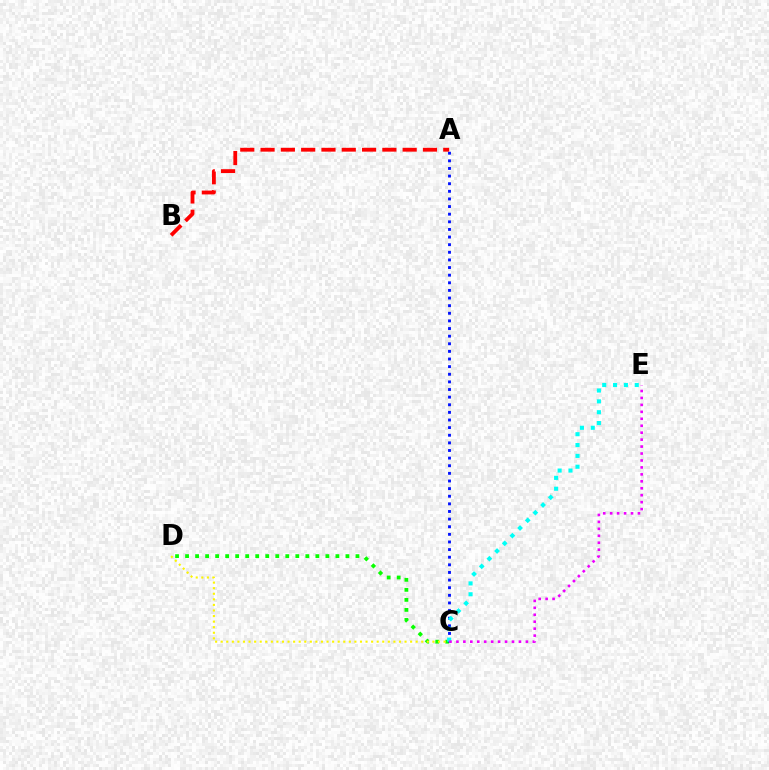{('C', 'D'): [{'color': '#08ff00', 'line_style': 'dotted', 'thickness': 2.72}, {'color': '#fcf500', 'line_style': 'dotted', 'thickness': 1.51}], ('A', 'C'): [{'color': '#0010ff', 'line_style': 'dotted', 'thickness': 2.07}], ('C', 'E'): [{'color': '#00fff6', 'line_style': 'dotted', 'thickness': 2.95}, {'color': '#ee00ff', 'line_style': 'dotted', 'thickness': 1.89}], ('A', 'B'): [{'color': '#ff0000', 'line_style': 'dashed', 'thickness': 2.76}]}